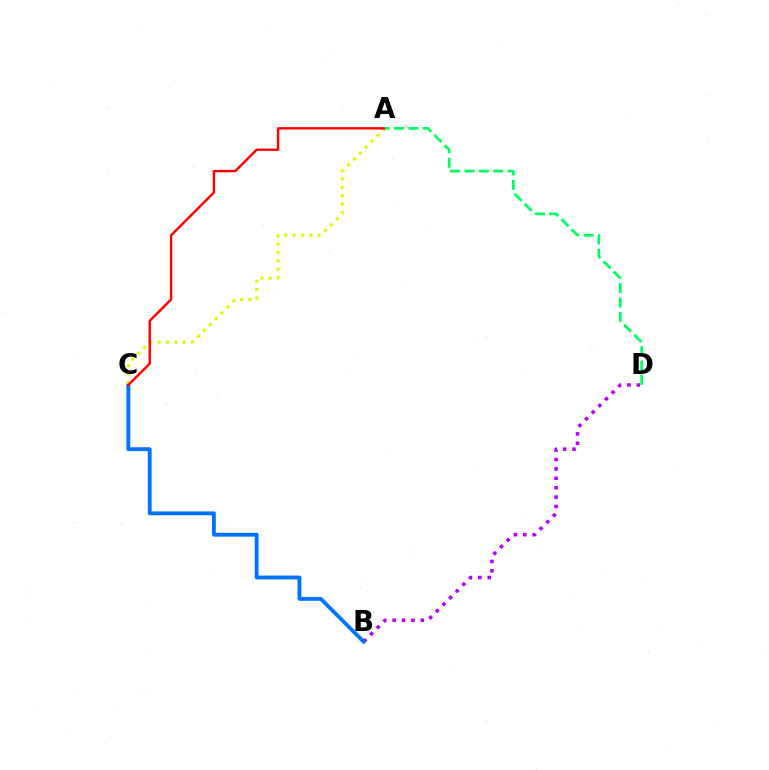{('B', 'D'): [{'color': '#b900ff', 'line_style': 'dotted', 'thickness': 2.55}], ('B', 'C'): [{'color': '#0074ff', 'line_style': 'solid', 'thickness': 2.78}], ('A', 'C'): [{'color': '#d1ff00', 'line_style': 'dotted', 'thickness': 2.27}, {'color': '#ff0000', 'line_style': 'solid', 'thickness': 1.73}], ('A', 'D'): [{'color': '#00ff5c', 'line_style': 'dashed', 'thickness': 1.95}]}